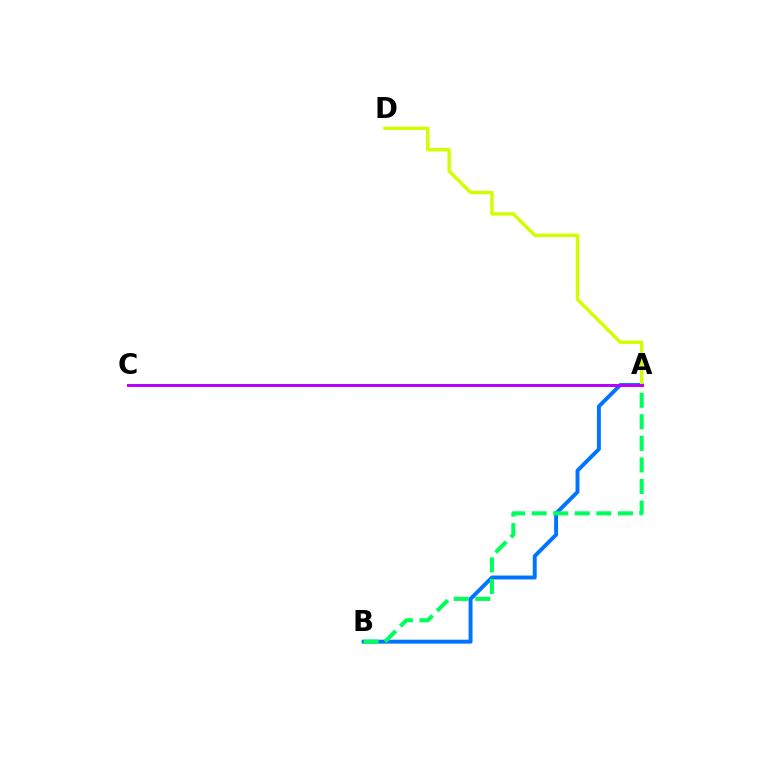{('A', 'B'): [{'color': '#0074ff', 'line_style': 'solid', 'thickness': 2.83}, {'color': '#00ff5c', 'line_style': 'dashed', 'thickness': 2.93}], ('A', 'C'): [{'color': '#ff0000', 'line_style': 'dashed', 'thickness': 1.84}, {'color': '#b900ff', 'line_style': 'solid', 'thickness': 2.13}], ('A', 'D'): [{'color': '#d1ff00', 'line_style': 'solid', 'thickness': 2.48}]}